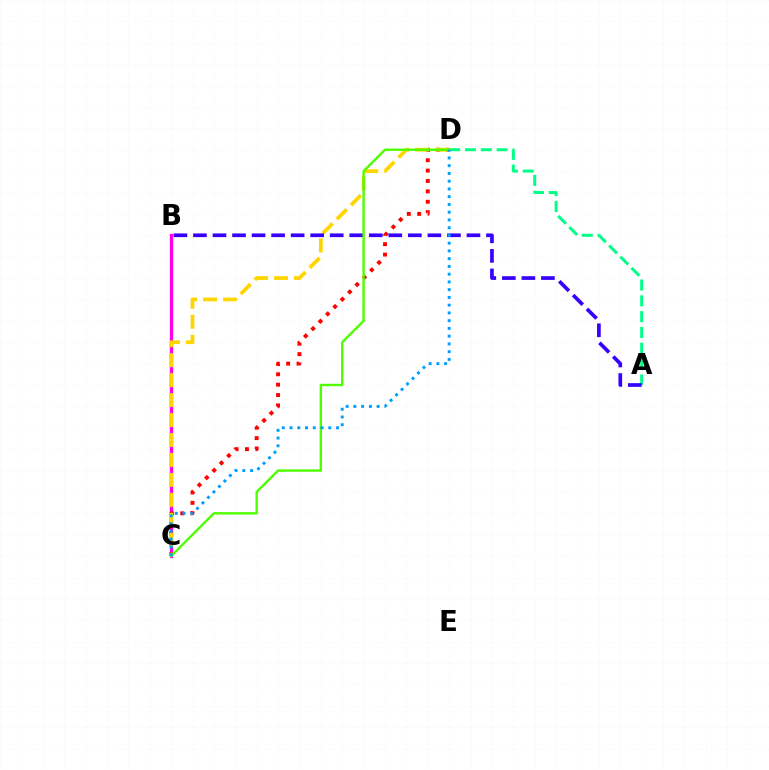{('B', 'C'): [{'color': '#ff00ed', 'line_style': 'solid', 'thickness': 2.38}], ('C', 'D'): [{'color': '#ff0000', 'line_style': 'dotted', 'thickness': 2.82}, {'color': '#ffd500', 'line_style': 'dashed', 'thickness': 2.71}, {'color': '#4fff00', 'line_style': 'solid', 'thickness': 1.73}, {'color': '#009eff', 'line_style': 'dotted', 'thickness': 2.11}], ('A', 'D'): [{'color': '#00ff86', 'line_style': 'dashed', 'thickness': 2.15}], ('A', 'B'): [{'color': '#3700ff', 'line_style': 'dashed', 'thickness': 2.65}]}